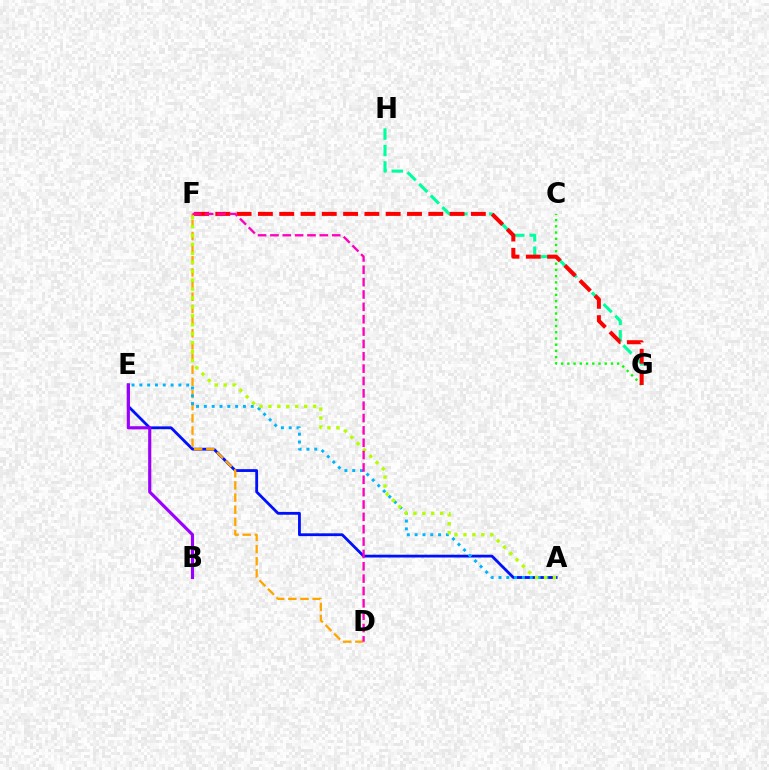{('A', 'E'): [{'color': '#0010ff', 'line_style': 'solid', 'thickness': 2.02}, {'color': '#00b5ff', 'line_style': 'dotted', 'thickness': 2.12}], ('D', 'F'): [{'color': '#ffa500', 'line_style': 'dashed', 'thickness': 1.65}, {'color': '#ff00bd', 'line_style': 'dashed', 'thickness': 1.68}], ('G', 'H'): [{'color': '#00ff9d', 'line_style': 'dashed', 'thickness': 2.23}], ('C', 'G'): [{'color': '#08ff00', 'line_style': 'dotted', 'thickness': 1.69}], ('F', 'G'): [{'color': '#ff0000', 'line_style': 'dashed', 'thickness': 2.89}], ('A', 'F'): [{'color': '#b3ff00', 'line_style': 'dotted', 'thickness': 2.43}], ('B', 'E'): [{'color': '#9b00ff', 'line_style': 'solid', 'thickness': 2.26}]}